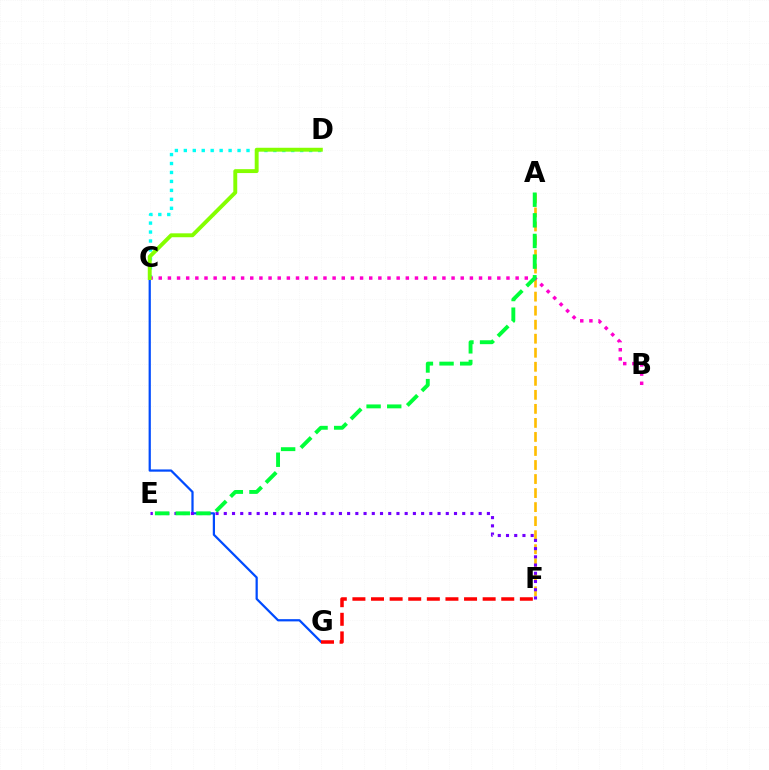{('C', 'D'): [{'color': '#00fff6', 'line_style': 'dotted', 'thickness': 2.43}, {'color': '#84ff00', 'line_style': 'solid', 'thickness': 2.81}], ('A', 'F'): [{'color': '#ffbd00', 'line_style': 'dashed', 'thickness': 1.91}], ('C', 'G'): [{'color': '#004bff', 'line_style': 'solid', 'thickness': 1.61}], ('B', 'C'): [{'color': '#ff00cf', 'line_style': 'dotted', 'thickness': 2.49}], ('E', 'F'): [{'color': '#7200ff', 'line_style': 'dotted', 'thickness': 2.23}], ('A', 'E'): [{'color': '#00ff39', 'line_style': 'dashed', 'thickness': 2.8}], ('F', 'G'): [{'color': '#ff0000', 'line_style': 'dashed', 'thickness': 2.53}]}